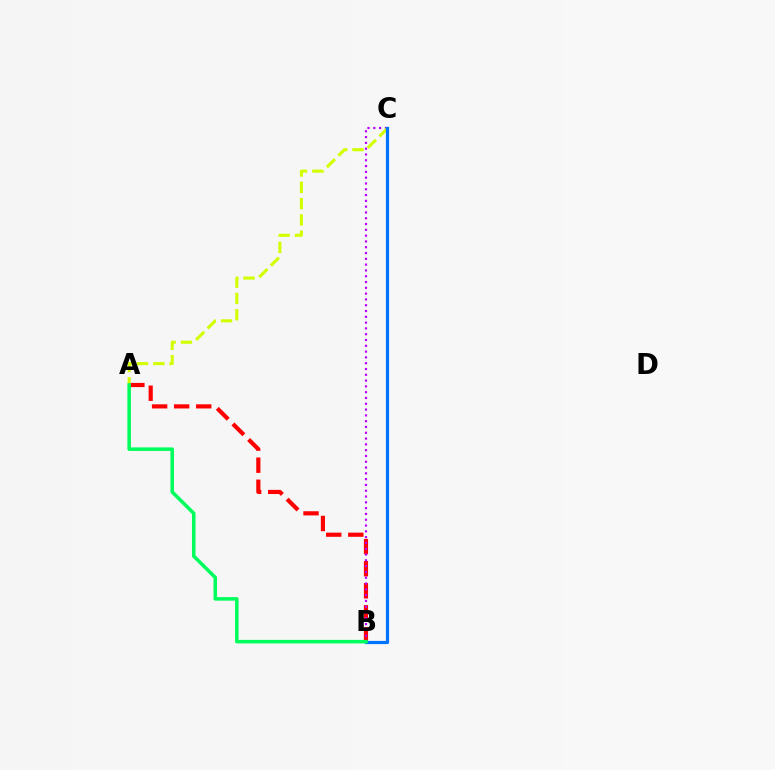{('A', 'B'): [{'color': '#ff0000', 'line_style': 'dashed', 'thickness': 3.0}, {'color': '#00ff5c', 'line_style': 'solid', 'thickness': 2.55}], ('B', 'C'): [{'color': '#b900ff', 'line_style': 'dotted', 'thickness': 1.58}, {'color': '#0074ff', 'line_style': 'solid', 'thickness': 2.31}], ('A', 'C'): [{'color': '#d1ff00', 'line_style': 'dashed', 'thickness': 2.22}]}